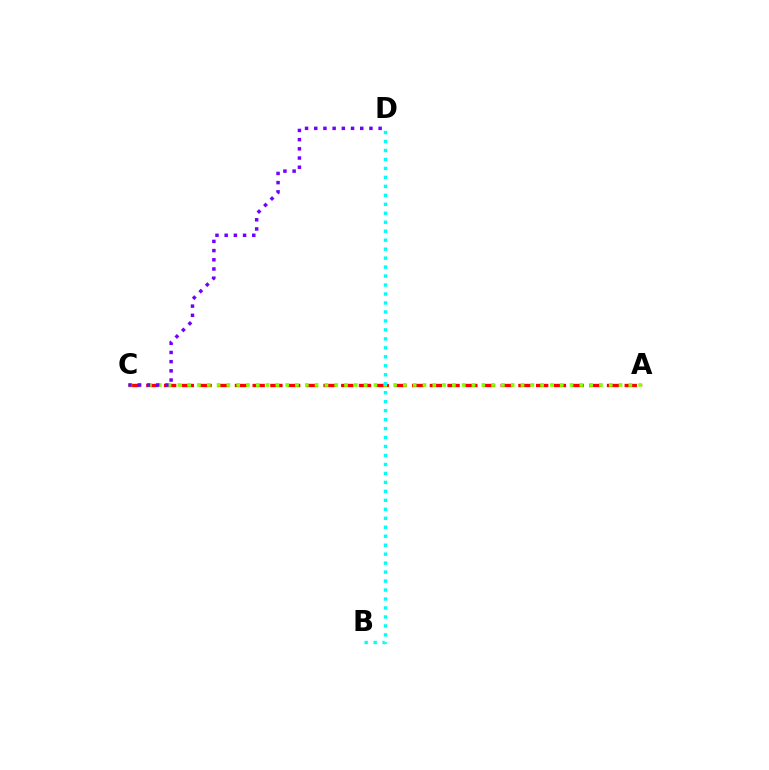{('A', 'C'): [{'color': '#ff0000', 'line_style': 'dashed', 'thickness': 2.41}, {'color': '#84ff00', 'line_style': 'dotted', 'thickness': 2.66}], ('C', 'D'): [{'color': '#7200ff', 'line_style': 'dotted', 'thickness': 2.5}], ('B', 'D'): [{'color': '#00fff6', 'line_style': 'dotted', 'thickness': 2.44}]}